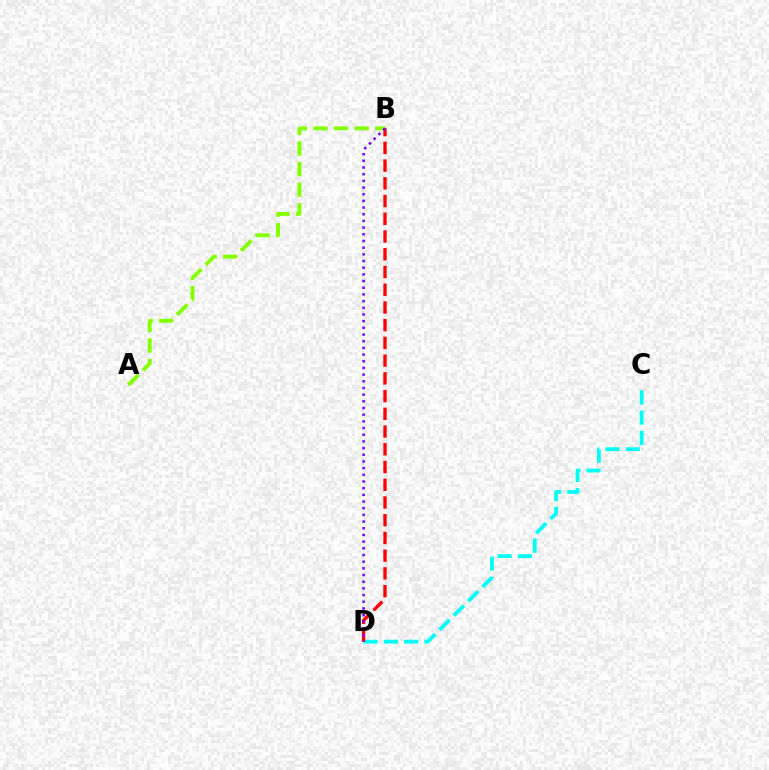{('C', 'D'): [{'color': '#00fff6', 'line_style': 'dashed', 'thickness': 2.75}], ('B', 'D'): [{'color': '#ff0000', 'line_style': 'dashed', 'thickness': 2.41}, {'color': '#7200ff', 'line_style': 'dotted', 'thickness': 1.82}], ('A', 'B'): [{'color': '#84ff00', 'line_style': 'dashed', 'thickness': 2.8}]}